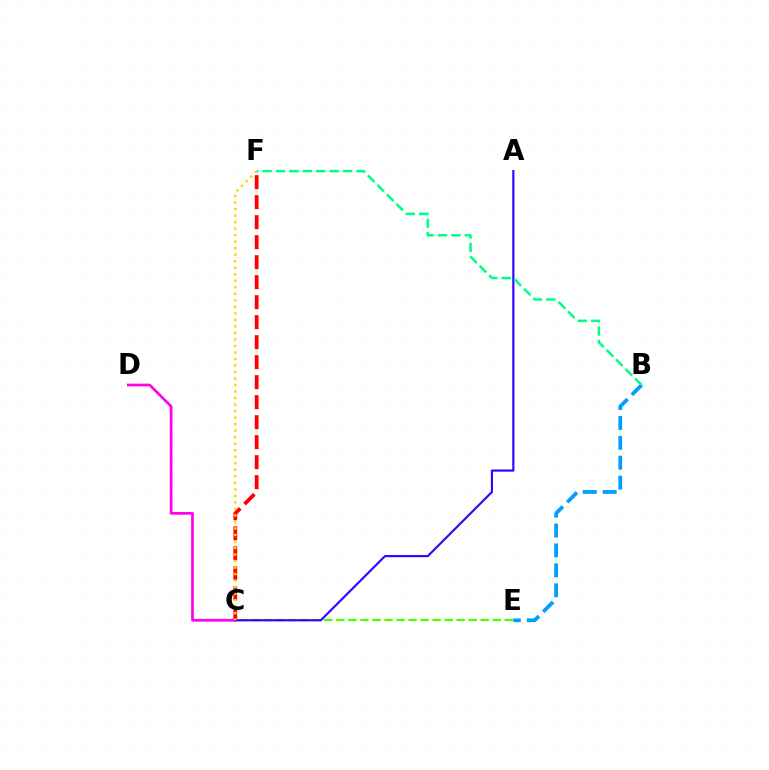{('C', 'F'): [{'color': '#ff0000', 'line_style': 'dashed', 'thickness': 2.72}, {'color': '#ffd500', 'line_style': 'dotted', 'thickness': 1.77}], ('C', 'D'): [{'color': '#ff00ed', 'line_style': 'solid', 'thickness': 1.96}], ('C', 'E'): [{'color': '#4fff00', 'line_style': 'dashed', 'thickness': 1.63}], ('A', 'C'): [{'color': '#3700ff', 'line_style': 'solid', 'thickness': 1.55}], ('B', 'E'): [{'color': '#009eff', 'line_style': 'dashed', 'thickness': 2.7}], ('B', 'F'): [{'color': '#00ff86', 'line_style': 'dashed', 'thickness': 1.82}]}